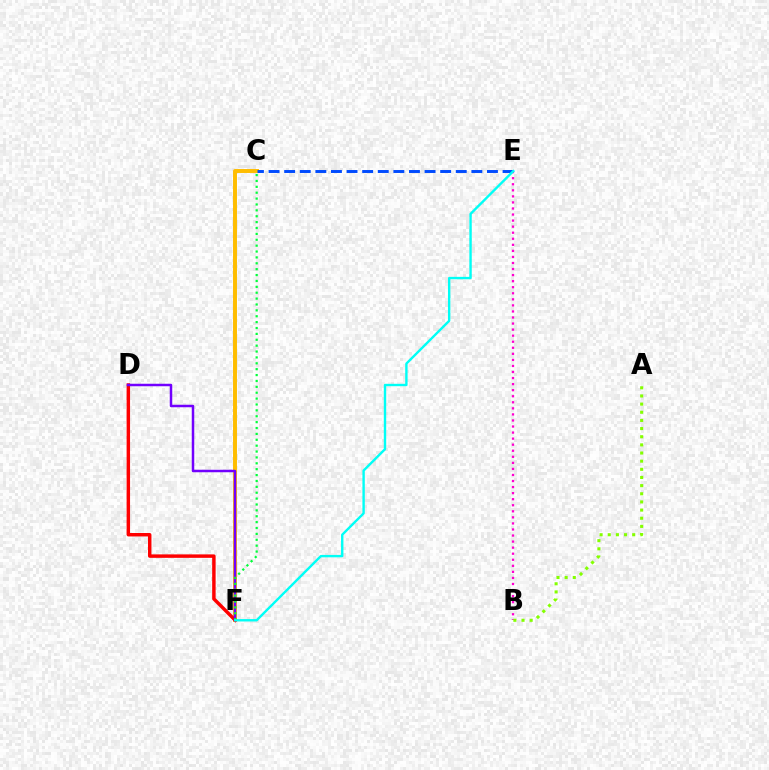{('C', 'F'): [{'color': '#ffbd00', 'line_style': 'solid', 'thickness': 2.84}, {'color': '#00ff39', 'line_style': 'dotted', 'thickness': 1.6}], ('C', 'E'): [{'color': '#004bff', 'line_style': 'dashed', 'thickness': 2.12}], ('B', 'E'): [{'color': '#ff00cf', 'line_style': 'dotted', 'thickness': 1.65}], ('D', 'F'): [{'color': '#ff0000', 'line_style': 'solid', 'thickness': 2.48}, {'color': '#7200ff', 'line_style': 'solid', 'thickness': 1.79}], ('A', 'B'): [{'color': '#84ff00', 'line_style': 'dotted', 'thickness': 2.21}], ('E', 'F'): [{'color': '#00fff6', 'line_style': 'solid', 'thickness': 1.72}]}